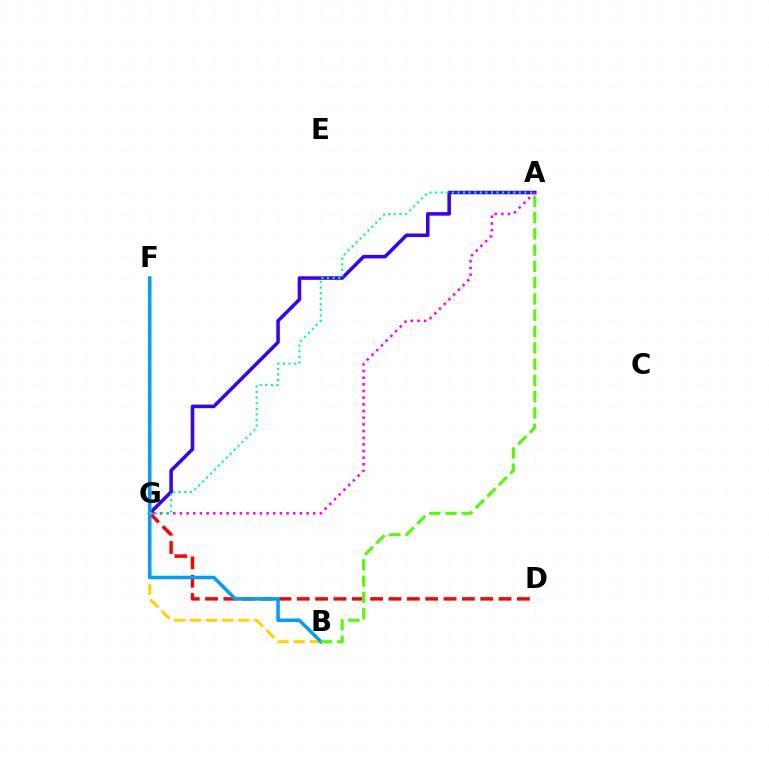{('B', 'G'): [{'color': '#ffd500', 'line_style': 'dashed', 'thickness': 2.18}], ('A', 'G'): [{'color': '#3700ff', 'line_style': 'solid', 'thickness': 2.55}, {'color': '#ff00ed', 'line_style': 'dotted', 'thickness': 1.81}, {'color': '#00ff86', 'line_style': 'dotted', 'thickness': 1.51}], ('D', 'G'): [{'color': '#ff0000', 'line_style': 'dashed', 'thickness': 2.49}], ('B', 'F'): [{'color': '#009eff', 'line_style': 'solid', 'thickness': 2.55}], ('A', 'B'): [{'color': '#4fff00', 'line_style': 'dashed', 'thickness': 2.21}]}